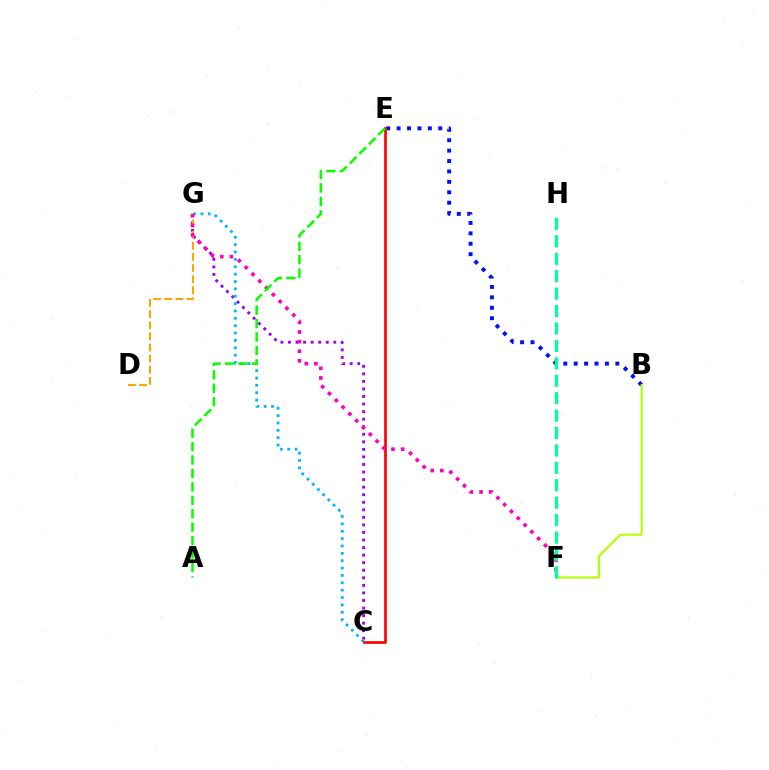{('C', 'G'): [{'color': '#9b00ff', 'line_style': 'dotted', 'thickness': 2.05}, {'color': '#00b5ff', 'line_style': 'dotted', 'thickness': 2.0}], ('B', 'E'): [{'color': '#0010ff', 'line_style': 'dotted', 'thickness': 2.83}], ('D', 'G'): [{'color': '#ffa500', 'line_style': 'dashed', 'thickness': 1.51}], ('B', 'F'): [{'color': '#b3ff00', 'line_style': 'solid', 'thickness': 1.52}], ('C', 'E'): [{'color': '#ff0000', 'line_style': 'solid', 'thickness': 1.94}], ('F', 'G'): [{'color': '#ff00bd', 'line_style': 'dotted', 'thickness': 2.61}], ('F', 'H'): [{'color': '#00ff9d', 'line_style': 'dashed', 'thickness': 2.37}], ('A', 'E'): [{'color': '#08ff00', 'line_style': 'dashed', 'thickness': 1.83}]}